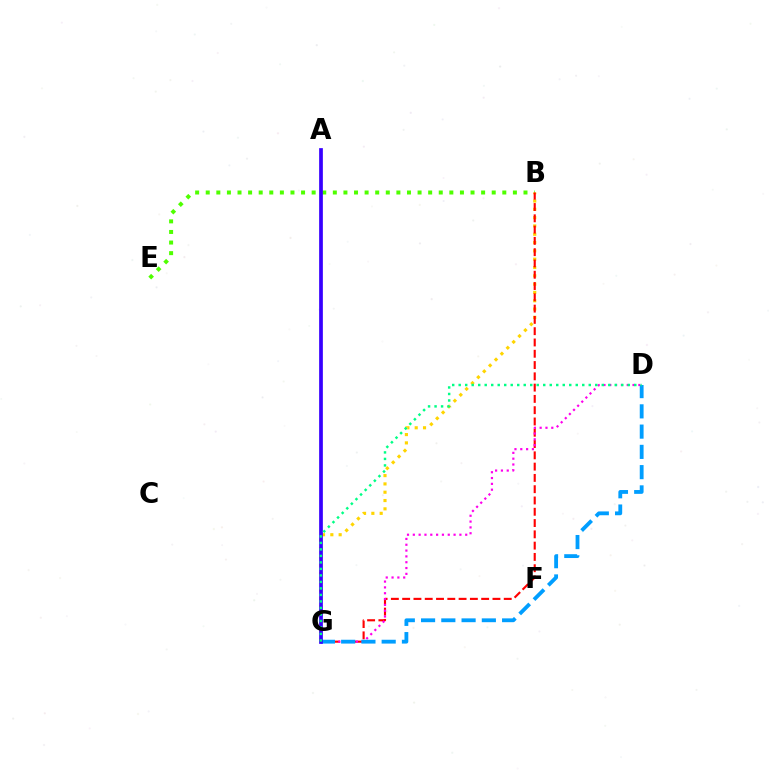{('B', 'E'): [{'color': '#4fff00', 'line_style': 'dotted', 'thickness': 2.88}], ('B', 'G'): [{'color': '#ffd500', 'line_style': 'dotted', 'thickness': 2.26}, {'color': '#ff0000', 'line_style': 'dashed', 'thickness': 1.53}], ('D', 'G'): [{'color': '#ff00ed', 'line_style': 'dotted', 'thickness': 1.58}, {'color': '#009eff', 'line_style': 'dashed', 'thickness': 2.75}, {'color': '#00ff86', 'line_style': 'dotted', 'thickness': 1.77}], ('A', 'G'): [{'color': '#3700ff', 'line_style': 'solid', 'thickness': 2.68}]}